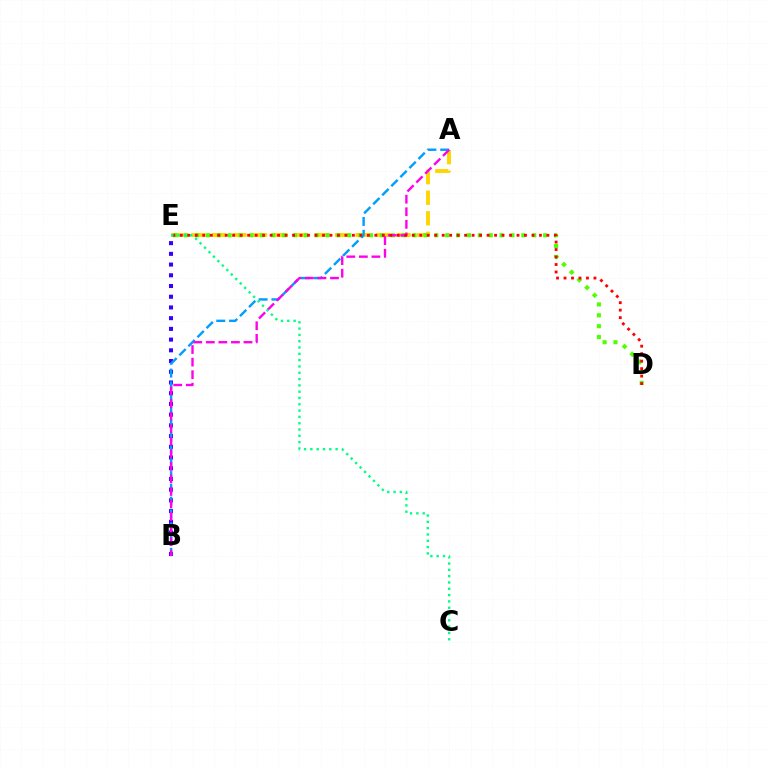{('A', 'E'): [{'color': '#ffd500', 'line_style': 'dashed', 'thickness': 2.79}], ('B', 'E'): [{'color': '#3700ff', 'line_style': 'dotted', 'thickness': 2.91}], ('D', 'E'): [{'color': '#4fff00', 'line_style': 'dotted', 'thickness': 2.96}, {'color': '#ff0000', 'line_style': 'dotted', 'thickness': 2.03}], ('A', 'B'): [{'color': '#009eff', 'line_style': 'dashed', 'thickness': 1.74}, {'color': '#ff00ed', 'line_style': 'dashed', 'thickness': 1.71}], ('C', 'E'): [{'color': '#00ff86', 'line_style': 'dotted', 'thickness': 1.71}]}